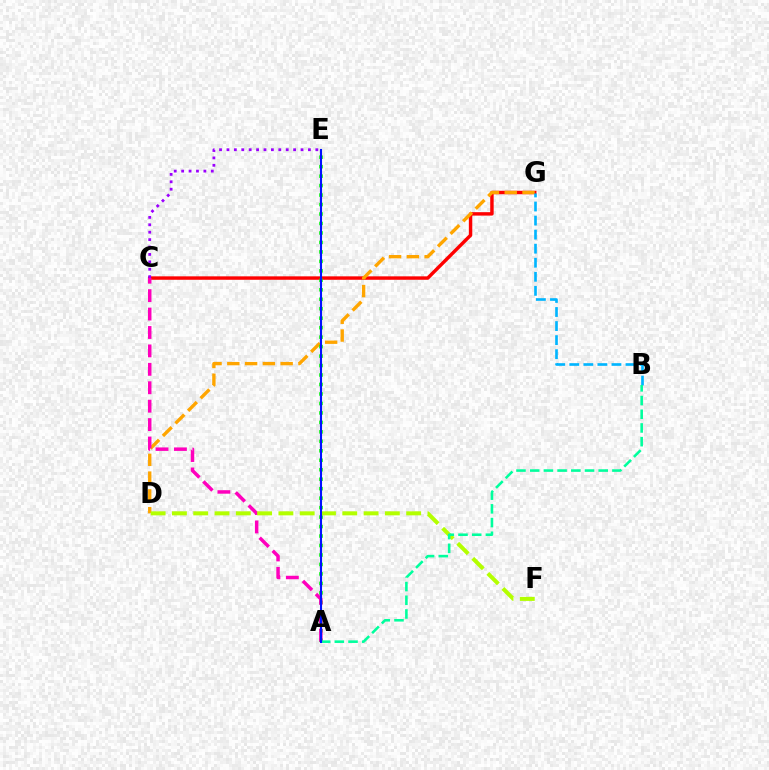{('C', 'G'): [{'color': '#ff0000', 'line_style': 'solid', 'thickness': 2.47}], ('D', 'G'): [{'color': '#ffa500', 'line_style': 'dashed', 'thickness': 2.42}], ('A', 'E'): [{'color': '#08ff00', 'line_style': 'dotted', 'thickness': 2.57}, {'color': '#0010ff', 'line_style': 'solid', 'thickness': 1.51}], ('C', 'E'): [{'color': '#9b00ff', 'line_style': 'dotted', 'thickness': 2.01}], ('A', 'C'): [{'color': '#ff00bd', 'line_style': 'dashed', 'thickness': 2.5}], ('B', 'G'): [{'color': '#00b5ff', 'line_style': 'dashed', 'thickness': 1.91}], ('D', 'F'): [{'color': '#b3ff00', 'line_style': 'dashed', 'thickness': 2.89}], ('A', 'B'): [{'color': '#00ff9d', 'line_style': 'dashed', 'thickness': 1.86}]}